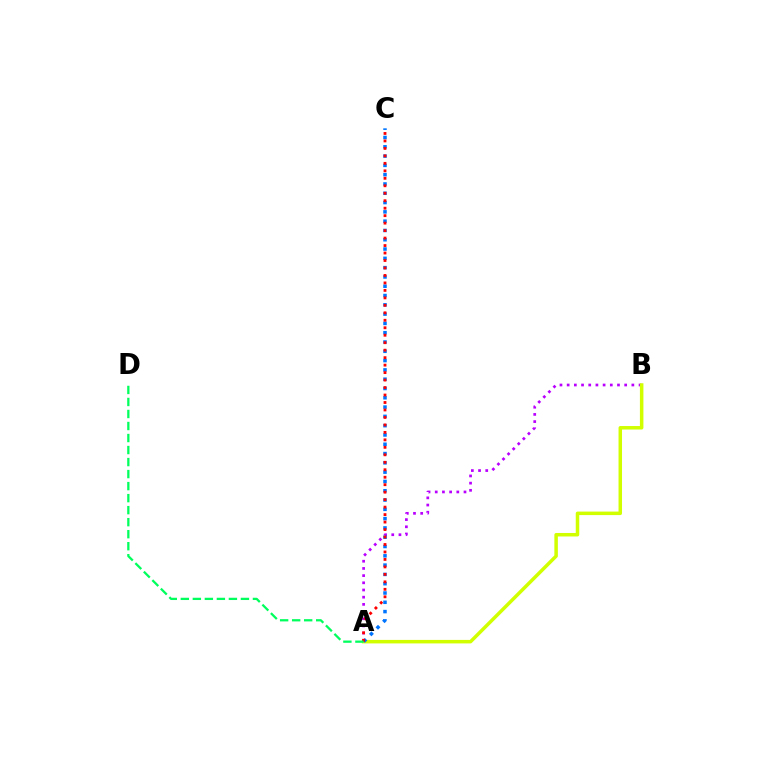{('A', 'B'): [{'color': '#b900ff', 'line_style': 'dotted', 'thickness': 1.95}, {'color': '#d1ff00', 'line_style': 'solid', 'thickness': 2.52}], ('A', 'C'): [{'color': '#0074ff', 'line_style': 'dotted', 'thickness': 2.53}, {'color': '#ff0000', 'line_style': 'dotted', 'thickness': 2.03}], ('A', 'D'): [{'color': '#00ff5c', 'line_style': 'dashed', 'thickness': 1.63}]}